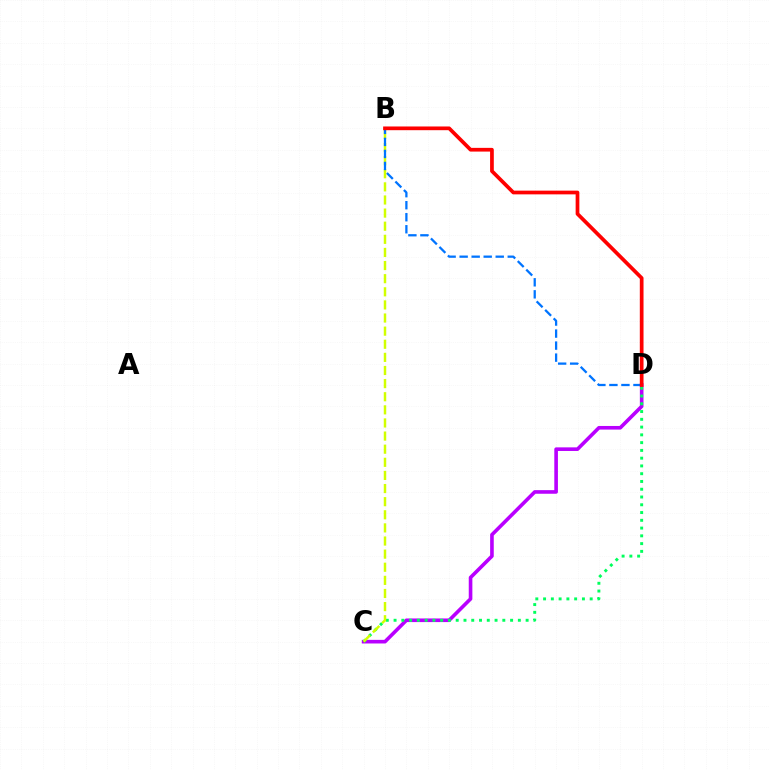{('C', 'D'): [{'color': '#b900ff', 'line_style': 'solid', 'thickness': 2.6}, {'color': '#00ff5c', 'line_style': 'dotted', 'thickness': 2.11}], ('B', 'C'): [{'color': '#d1ff00', 'line_style': 'dashed', 'thickness': 1.78}], ('B', 'D'): [{'color': '#0074ff', 'line_style': 'dashed', 'thickness': 1.63}, {'color': '#ff0000', 'line_style': 'solid', 'thickness': 2.68}]}